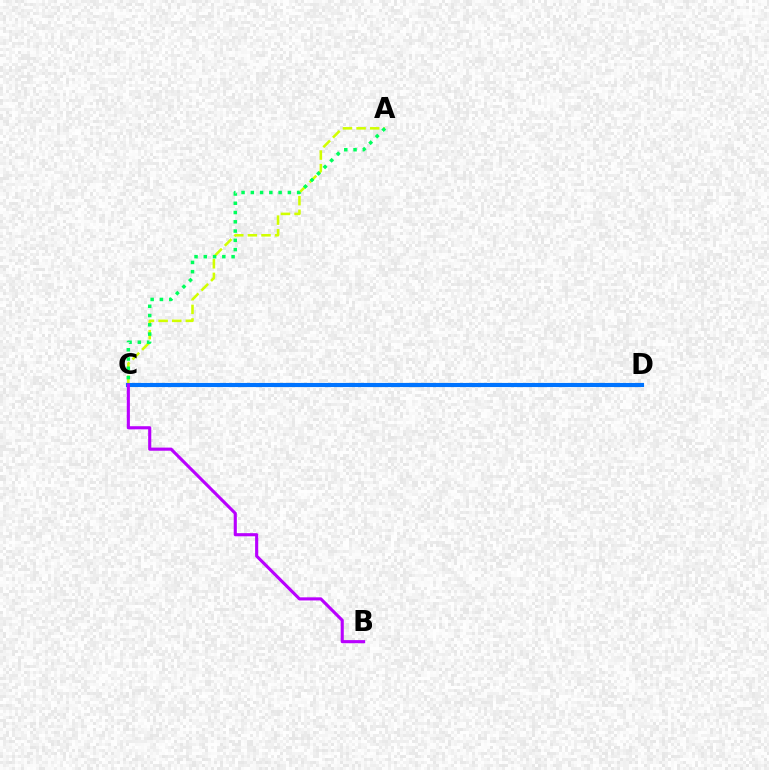{('A', 'C'): [{'color': '#d1ff00', 'line_style': 'dashed', 'thickness': 1.85}, {'color': '#00ff5c', 'line_style': 'dotted', 'thickness': 2.52}], ('C', 'D'): [{'color': '#ff0000', 'line_style': 'solid', 'thickness': 2.01}, {'color': '#0074ff', 'line_style': 'solid', 'thickness': 2.96}], ('B', 'C'): [{'color': '#b900ff', 'line_style': 'solid', 'thickness': 2.24}]}